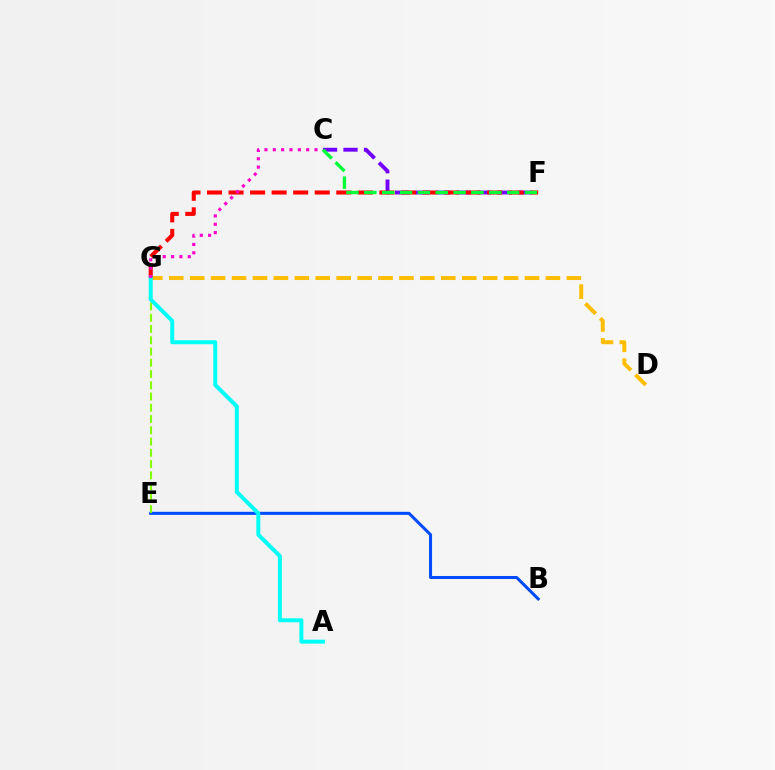{('D', 'G'): [{'color': '#ffbd00', 'line_style': 'dashed', 'thickness': 2.84}], ('C', 'F'): [{'color': '#7200ff', 'line_style': 'dashed', 'thickness': 2.78}, {'color': '#00ff39', 'line_style': 'dashed', 'thickness': 2.42}], ('B', 'E'): [{'color': '#004bff', 'line_style': 'solid', 'thickness': 2.18}], ('F', 'G'): [{'color': '#ff0000', 'line_style': 'dashed', 'thickness': 2.93}], ('E', 'G'): [{'color': '#84ff00', 'line_style': 'dashed', 'thickness': 1.53}], ('A', 'G'): [{'color': '#00fff6', 'line_style': 'solid', 'thickness': 2.85}], ('C', 'G'): [{'color': '#ff00cf', 'line_style': 'dotted', 'thickness': 2.27}]}